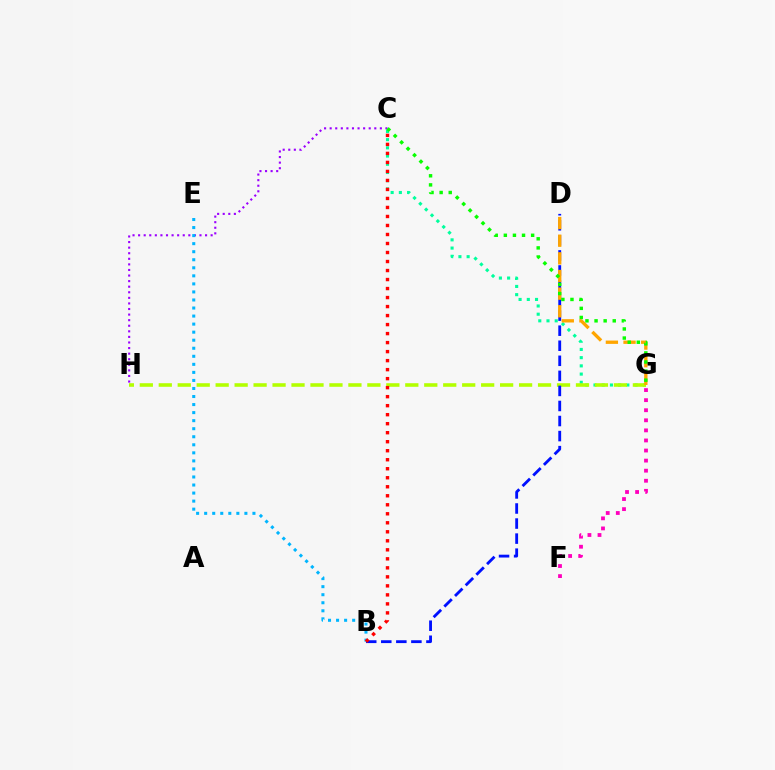{('C', 'H'): [{'color': '#9b00ff', 'line_style': 'dotted', 'thickness': 1.52}], ('C', 'G'): [{'color': '#00ff9d', 'line_style': 'dotted', 'thickness': 2.23}, {'color': '#08ff00', 'line_style': 'dotted', 'thickness': 2.47}], ('G', 'H'): [{'color': '#b3ff00', 'line_style': 'dashed', 'thickness': 2.58}], ('B', 'D'): [{'color': '#0010ff', 'line_style': 'dashed', 'thickness': 2.05}], ('B', 'E'): [{'color': '#00b5ff', 'line_style': 'dotted', 'thickness': 2.19}], ('F', 'G'): [{'color': '#ff00bd', 'line_style': 'dotted', 'thickness': 2.74}], ('D', 'G'): [{'color': '#ffa500', 'line_style': 'dashed', 'thickness': 2.4}], ('B', 'C'): [{'color': '#ff0000', 'line_style': 'dotted', 'thickness': 2.45}]}